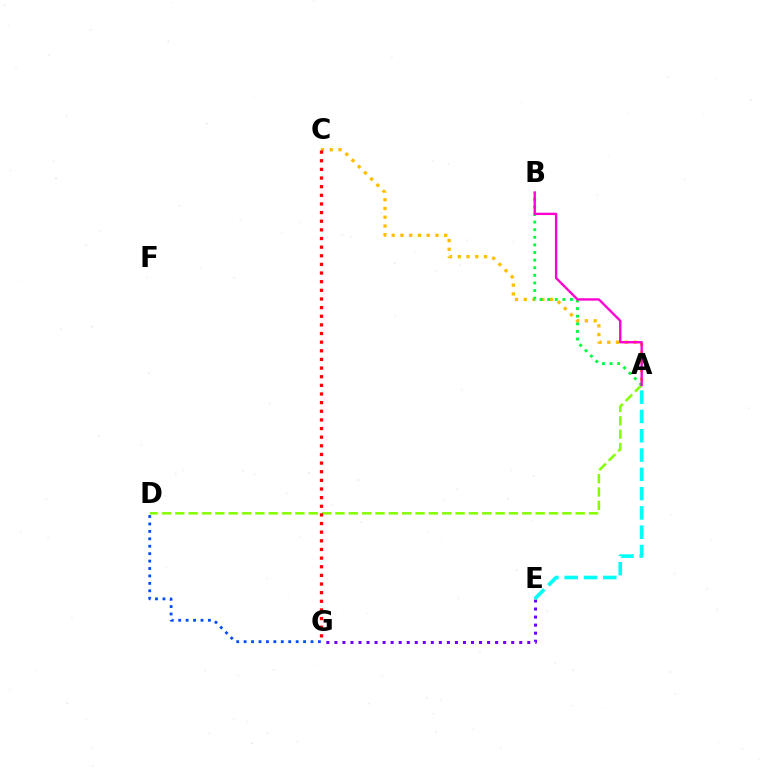{('A', 'D'): [{'color': '#84ff00', 'line_style': 'dashed', 'thickness': 1.81}], ('A', 'C'): [{'color': '#ffbd00', 'line_style': 'dotted', 'thickness': 2.38}], ('A', 'B'): [{'color': '#00ff39', 'line_style': 'dotted', 'thickness': 2.07}, {'color': '#ff00cf', 'line_style': 'solid', 'thickness': 1.7}], ('E', 'G'): [{'color': '#7200ff', 'line_style': 'dotted', 'thickness': 2.18}], ('C', 'G'): [{'color': '#ff0000', 'line_style': 'dotted', 'thickness': 2.35}], ('A', 'E'): [{'color': '#00fff6', 'line_style': 'dashed', 'thickness': 2.62}], ('D', 'G'): [{'color': '#004bff', 'line_style': 'dotted', 'thickness': 2.02}]}